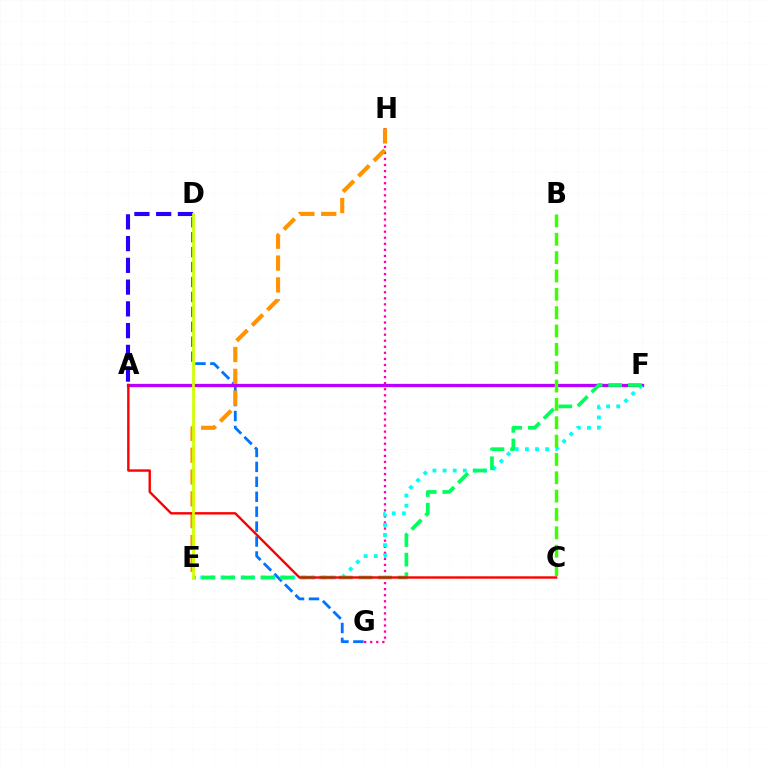{('D', 'G'): [{'color': '#0074ff', 'line_style': 'dashed', 'thickness': 2.03}], ('A', 'D'): [{'color': '#2500ff', 'line_style': 'dashed', 'thickness': 2.96}], ('A', 'F'): [{'color': '#b900ff', 'line_style': 'solid', 'thickness': 2.36}], ('G', 'H'): [{'color': '#ff00ac', 'line_style': 'dotted', 'thickness': 1.65}], ('E', 'H'): [{'color': '#ff9400', 'line_style': 'dashed', 'thickness': 2.97}], ('E', 'F'): [{'color': '#00fff6', 'line_style': 'dotted', 'thickness': 2.75}, {'color': '#00ff5c', 'line_style': 'dashed', 'thickness': 2.66}], ('B', 'C'): [{'color': '#3dff00', 'line_style': 'dashed', 'thickness': 2.49}], ('A', 'C'): [{'color': '#ff0000', 'line_style': 'solid', 'thickness': 1.73}], ('D', 'E'): [{'color': '#d1ff00', 'line_style': 'solid', 'thickness': 2.0}]}